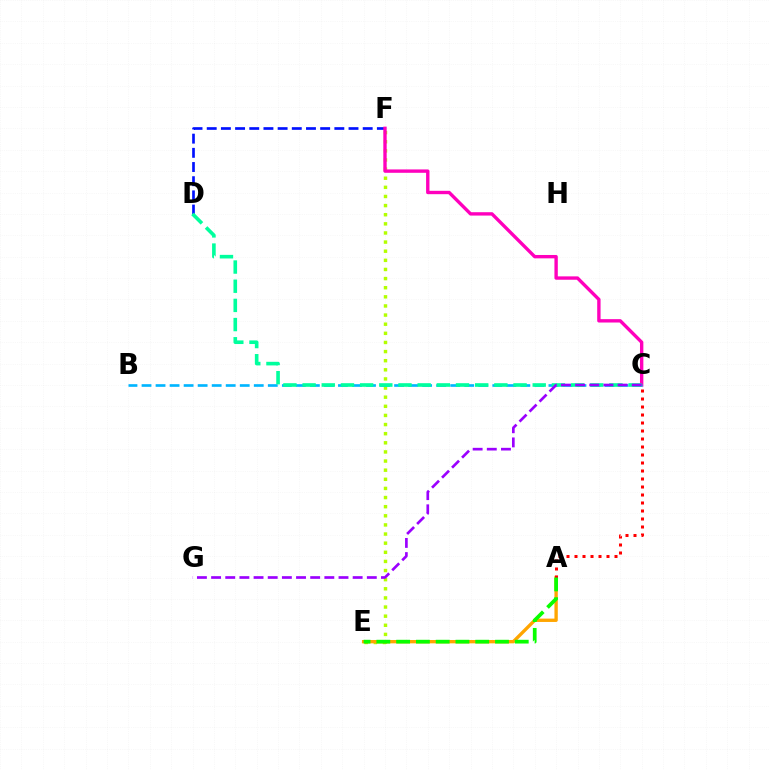{('E', 'F'): [{'color': '#b3ff00', 'line_style': 'dotted', 'thickness': 2.48}], ('D', 'F'): [{'color': '#0010ff', 'line_style': 'dashed', 'thickness': 1.93}], ('A', 'E'): [{'color': '#ffa500', 'line_style': 'solid', 'thickness': 2.41}, {'color': '#08ff00', 'line_style': 'dashed', 'thickness': 2.69}], ('C', 'F'): [{'color': '#ff00bd', 'line_style': 'solid', 'thickness': 2.43}], ('B', 'C'): [{'color': '#00b5ff', 'line_style': 'dashed', 'thickness': 1.91}], ('C', 'D'): [{'color': '#00ff9d', 'line_style': 'dashed', 'thickness': 2.61}], ('A', 'C'): [{'color': '#ff0000', 'line_style': 'dotted', 'thickness': 2.17}], ('C', 'G'): [{'color': '#9b00ff', 'line_style': 'dashed', 'thickness': 1.92}]}